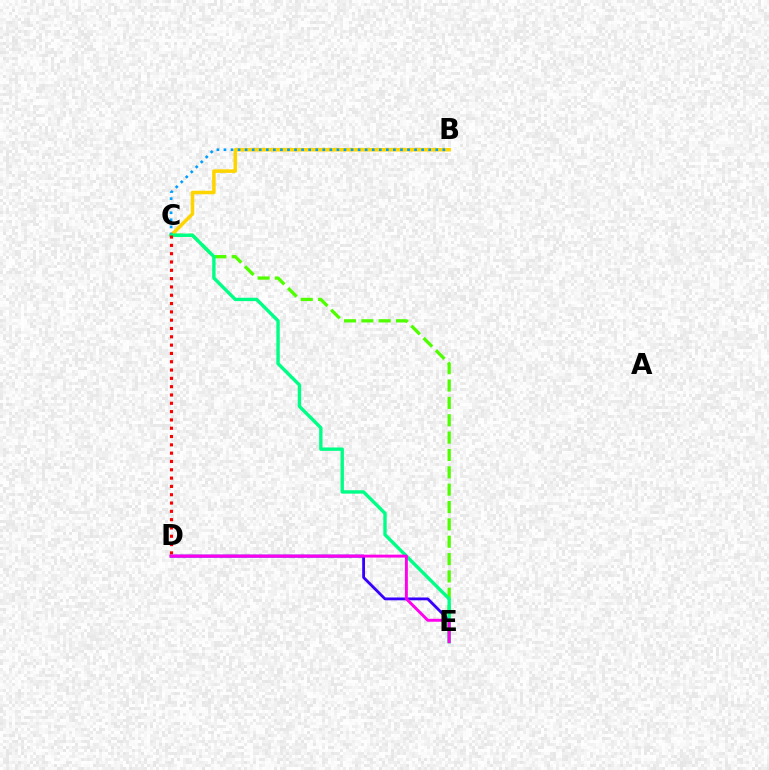{('D', 'E'): [{'color': '#3700ff', 'line_style': 'solid', 'thickness': 2.03}, {'color': '#ff00ed', 'line_style': 'solid', 'thickness': 2.11}], ('B', 'C'): [{'color': '#ffd500', 'line_style': 'solid', 'thickness': 2.55}, {'color': '#009eff', 'line_style': 'dotted', 'thickness': 1.92}], ('C', 'E'): [{'color': '#4fff00', 'line_style': 'dashed', 'thickness': 2.36}, {'color': '#00ff86', 'line_style': 'solid', 'thickness': 2.43}], ('C', 'D'): [{'color': '#ff0000', 'line_style': 'dotted', 'thickness': 2.26}]}